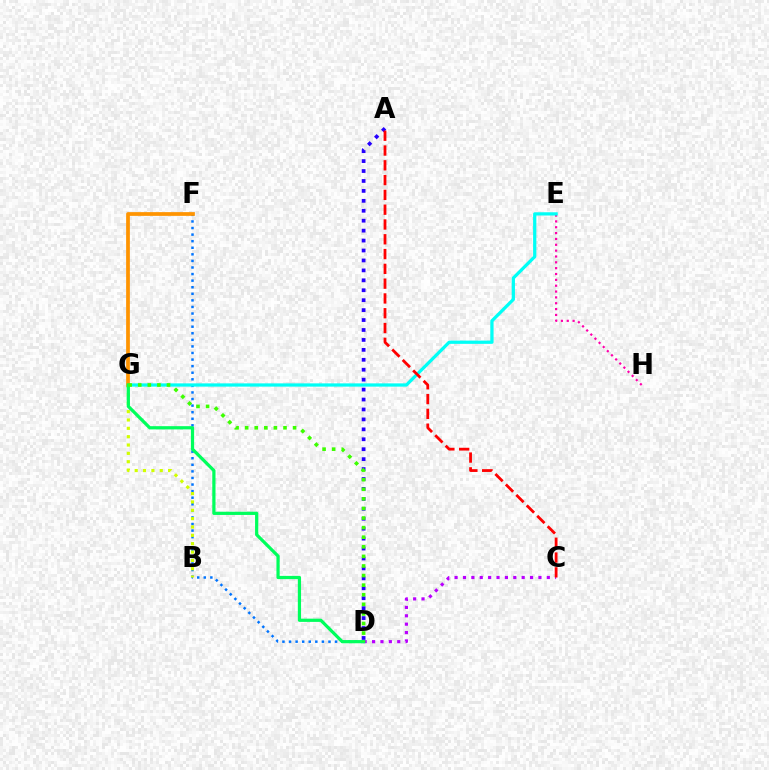{('D', 'F'): [{'color': '#0074ff', 'line_style': 'dotted', 'thickness': 1.79}], ('A', 'D'): [{'color': '#2500ff', 'line_style': 'dotted', 'thickness': 2.7}], ('E', 'H'): [{'color': '#ff00ac', 'line_style': 'dotted', 'thickness': 1.59}], ('E', 'G'): [{'color': '#00fff6', 'line_style': 'solid', 'thickness': 2.34}], ('C', 'D'): [{'color': '#b900ff', 'line_style': 'dotted', 'thickness': 2.28}], ('A', 'C'): [{'color': '#ff0000', 'line_style': 'dashed', 'thickness': 2.01}], ('F', 'G'): [{'color': '#ff9400', 'line_style': 'solid', 'thickness': 2.69}], ('B', 'G'): [{'color': '#d1ff00', 'line_style': 'dotted', 'thickness': 2.27}], ('D', 'G'): [{'color': '#00ff5c', 'line_style': 'solid', 'thickness': 2.32}, {'color': '#3dff00', 'line_style': 'dotted', 'thickness': 2.6}]}